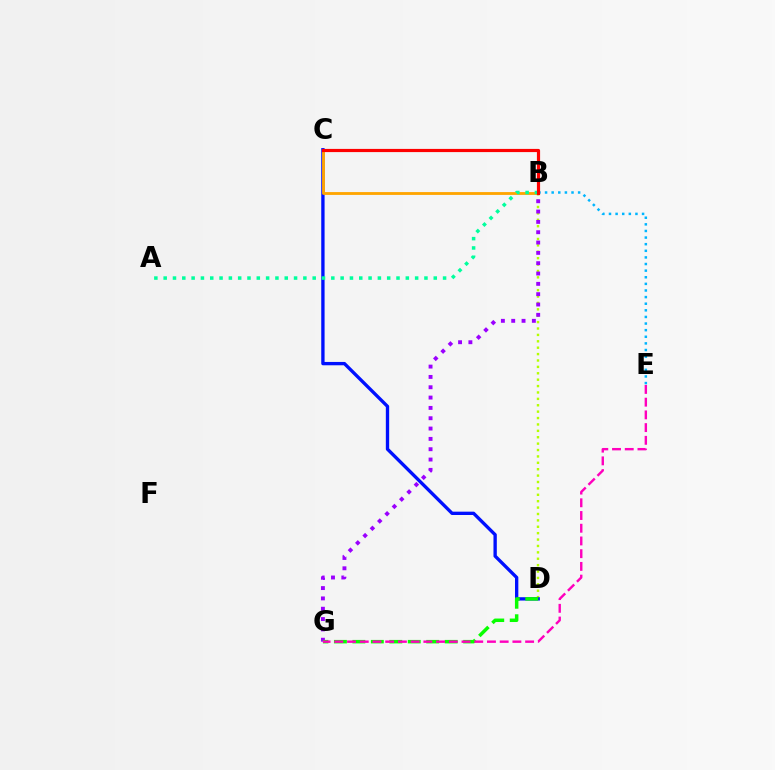{('B', 'D'): [{'color': '#b3ff00', 'line_style': 'dotted', 'thickness': 1.74}], ('C', 'D'): [{'color': '#0010ff', 'line_style': 'solid', 'thickness': 2.4}], ('B', 'G'): [{'color': '#9b00ff', 'line_style': 'dotted', 'thickness': 2.81}], ('D', 'G'): [{'color': '#08ff00', 'line_style': 'dashed', 'thickness': 2.51}], ('B', 'E'): [{'color': '#00b5ff', 'line_style': 'dotted', 'thickness': 1.8}], ('B', 'C'): [{'color': '#ffa500', 'line_style': 'solid', 'thickness': 2.04}, {'color': '#ff0000', 'line_style': 'solid', 'thickness': 2.29}], ('A', 'B'): [{'color': '#00ff9d', 'line_style': 'dotted', 'thickness': 2.53}], ('E', 'G'): [{'color': '#ff00bd', 'line_style': 'dashed', 'thickness': 1.73}]}